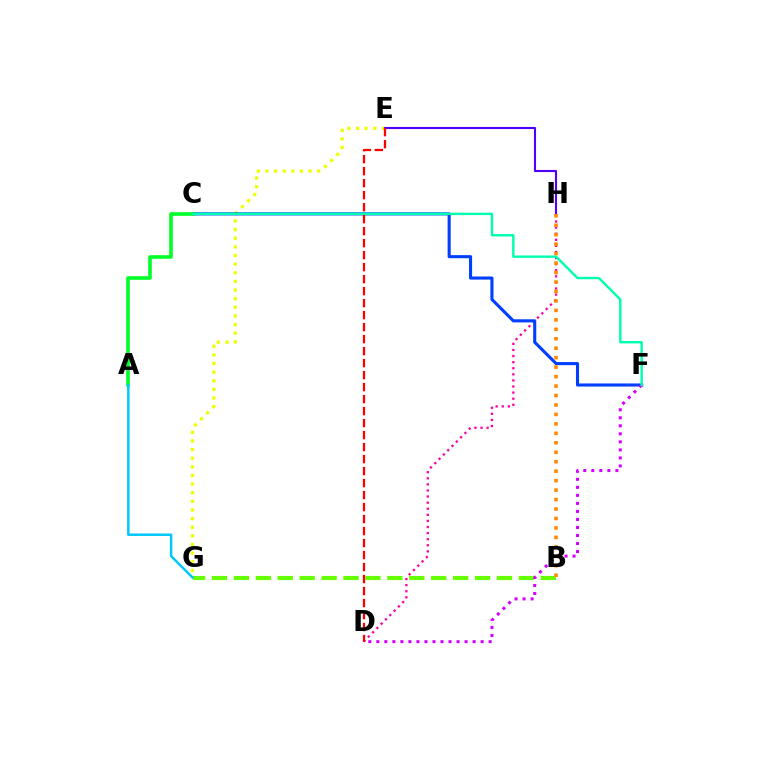{('D', 'H'): [{'color': '#ff00a0', 'line_style': 'dotted', 'thickness': 1.65}], ('E', 'G'): [{'color': '#eeff00', 'line_style': 'dotted', 'thickness': 2.34}], ('C', 'F'): [{'color': '#003fff', 'line_style': 'solid', 'thickness': 2.23}, {'color': '#00ffaf', 'line_style': 'solid', 'thickness': 1.73}], ('B', 'G'): [{'color': '#66ff00', 'line_style': 'dashed', 'thickness': 2.98}], ('A', 'C'): [{'color': '#00ff27', 'line_style': 'solid', 'thickness': 2.61}], ('D', 'F'): [{'color': '#d600ff', 'line_style': 'dotted', 'thickness': 2.18}], ('A', 'G'): [{'color': '#00c7ff', 'line_style': 'solid', 'thickness': 1.78}], ('E', 'H'): [{'color': '#4f00ff', 'line_style': 'solid', 'thickness': 1.52}], ('B', 'H'): [{'color': '#ff8800', 'line_style': 'dotted', 'thickness': 2.57}], ('D', 'E'): [{'color': '#ff0000', 'line_style': 'dashed', 'thickness': 1.63}]}